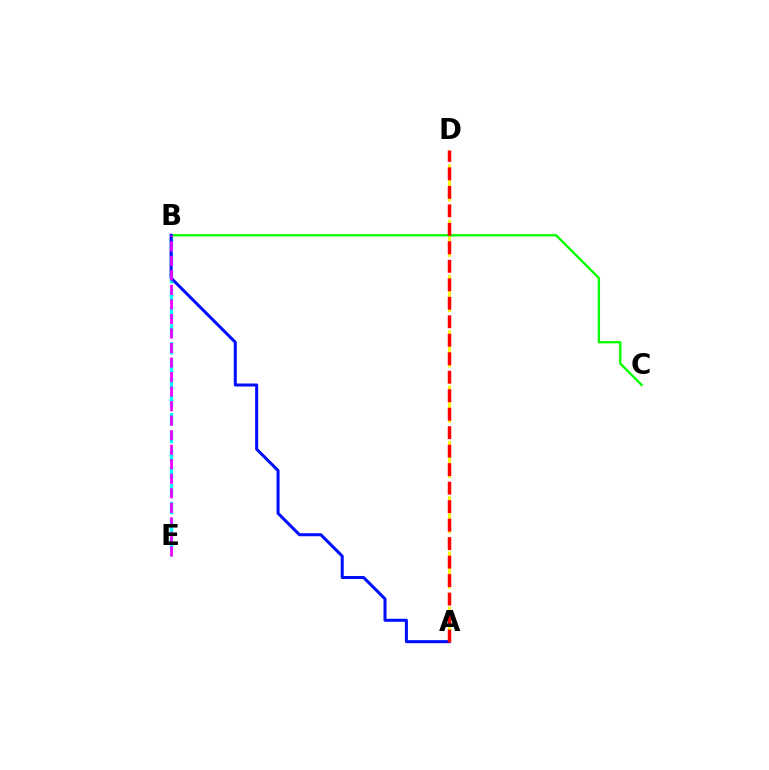{('B', 'E'): [{'color': '#00fff6', 'line_style': 'dashed', 'thickness': 2.41}, {'color': '#ee00ff', 'line_style': 'dashed', 'thickness': 1.97}], ('A', 'D'): [{'color': '#fcf500', 'line_style': 'dashed', 'thickness': 1.88}, {'color': '#ff0000', 'line_style': 'dashed', 'thickness': 2.51}], ('B', 'C'): [{'color': '#08ff00', 'line_style': 'solid', 'thickness': 1.68}], ('A', 'B'): [{'color': '#0010ff', 'line_style': 'solid', 'thickness': 2.18}]}